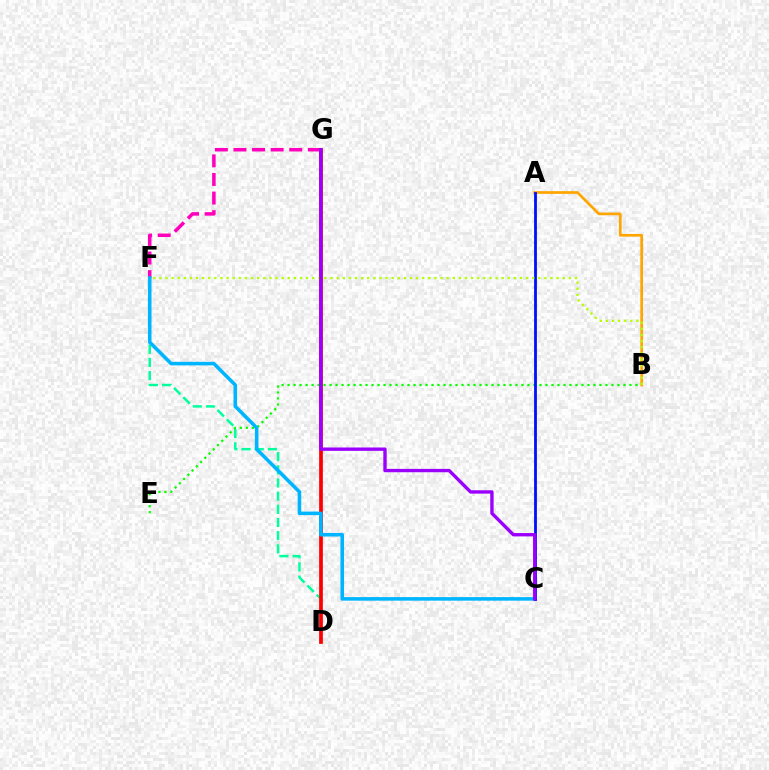{('D', 'F'): [{'color': '#00ff9d', 'line_style': 'dashed', 'thickness': 1.79}], ('D', 'G'): [{'color': '#ff0000', 'line_style': 'solid', 'thickness': 2.68}], ('F', 'G'): [{'color': '#ff00bd', 'line_style': 'dashed', 'thickness': 2.53}], ('B', 'E'): [{'color': '#08ff00', 'line_style': 'dotted', 'thickness': 1.63}], ('C', 'F'): [{'color': '#00b5ff', 'line_style': 'solid', 'thickness': 2.57}], ('A', 'B'): [{'color': '#ffa500', 'line_style': 'solid', 'thickness': 1.94}], ('A', 'C'): [{'color': '#0010ff', 'line_style': 'solid', 'thickness': 2.02}], ('B', 'F'): [{'color': '#b3ff00', 'line_style': 'dotted', 'thickness': 1.66}], ('C', 'G'): [{'color': '#9b00ff', 'line_style': 'solid', 'thickness': 2.42}]}